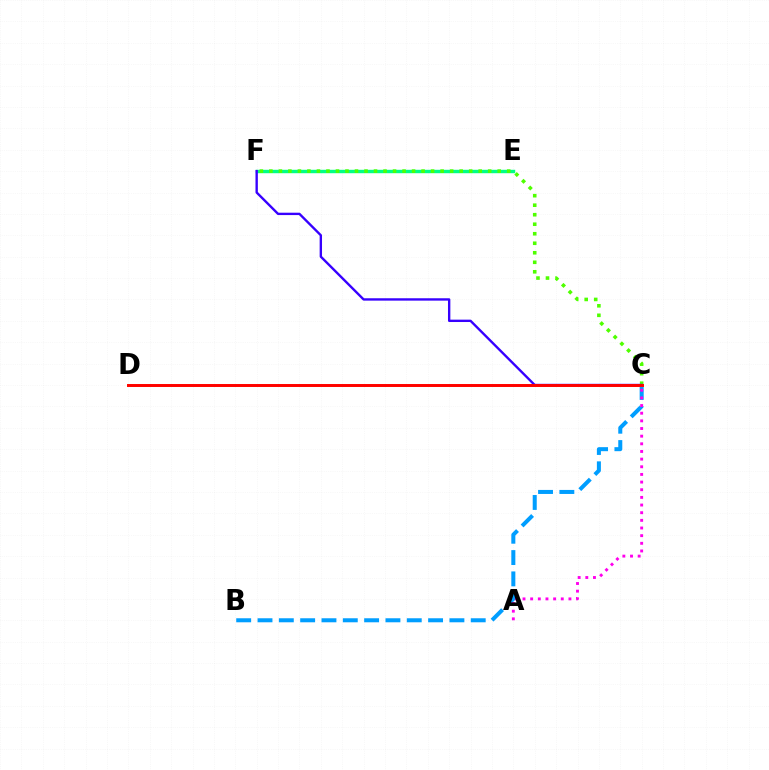{('E', 'F'): [{'color': '#00ff86', 'line_style': 'solid', 'thickness': 2.46}], ('B', 'C'): [{'color': '#009eff', 'line_style': 'dashed', 'thickness': 2.9}], ('C', 'D'): [{'color': '#ffd500', 'line_style': 'solid', 'thickness': 2.05}, {'color': '#ff0000', 'line_style': 'solid', 'thickness': 2.11}], ('C', 'F'): [{'color': '#4fff00', 'line_style': 'dotted', 'thickness': 2.58}, {'color': '#3700ff', 'line_style': 'solid', 'thickness': 1.71}], ('A', 'C'): [{'color': '#ff00ed', 'line_style': 'dotted', 'thickness': 2.08}]}